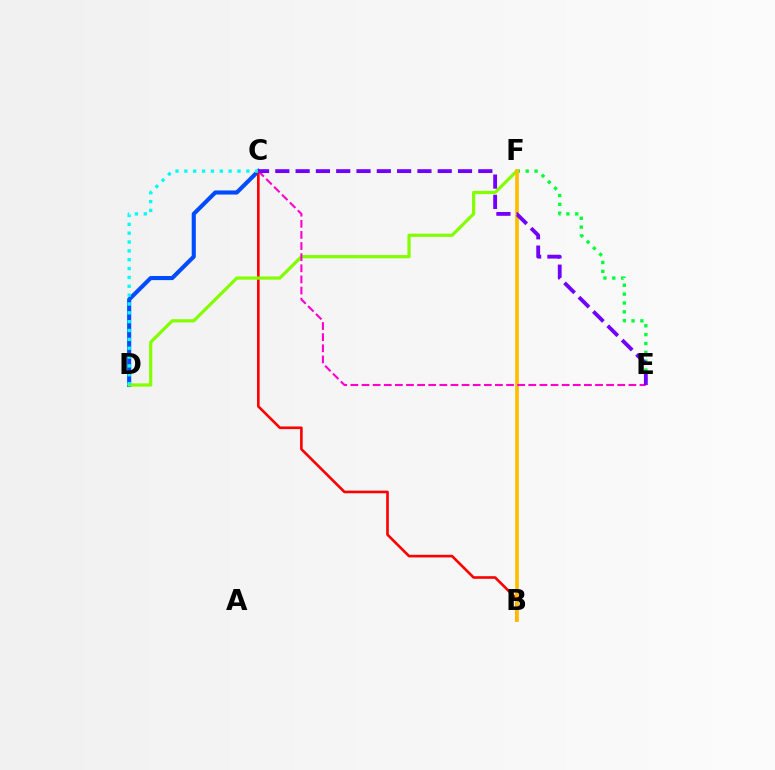{('E', 'F'): [{'color': '#00ff39', 'line_style': 'dotted', 'thickness': 2.41}], ('C', 'D'): [{'color': '#004bff', 'line_style': 'solid', 'thickness': 2.95}, {'color': '#00fff6', 'line_style': 'dotted', 'thickness': 2.4}], ('B', 'C'): [{'color': '#ff0000', 'line_style': 'solid', 'thickness': 1.89}], ('D', 'F'): [{'color': '#84ff00', 'line_style': 'solid', 'thickness': 2.33}], ('B', 'F'): [{'color': '#ffbd00', 'line_style': 'solid', 'thickness': 2.64}], ('C', 'E'): [{'color': '#ff00cf', 'line_style': 'dashed', 'thickness': 1.51}, {'color': '#7200ff', 'line_style': 'dashed', 'thickness': 2.76}]}